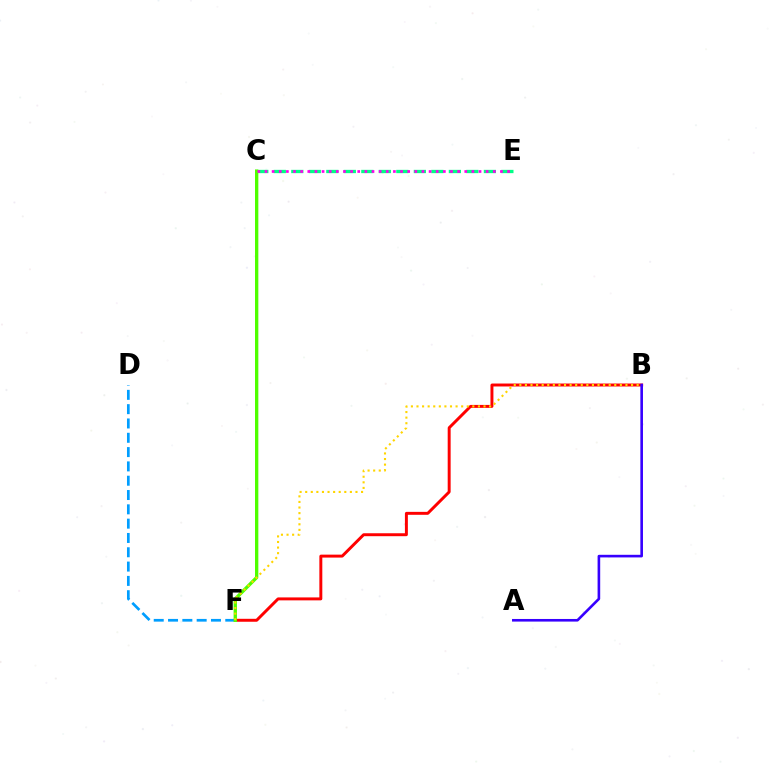{('B', 'F'): [{'color': '#ff0000', 'line_style': 'solid', 'thickness': 2.12}, {'color': '#ffd500', 'line_style': 'dotted', 'thickness': 1.52}], ('D', 'F'): [{'color': '#009eff', 'line_style': 'dashed', 'thickness': 1.94}], ('A', 'B'): [{'color': '#3700ff', 'line_style': 'solid', 'thickness': 1.88}], ('C', 'E'): [{'color': '#00ff86', 'line_style': 'dashed', 'thickness': 2.38}, {'color': '#ff00ed', 'line_style': 'dotted', 'thickness': 1.94}], ('C', 'F'): [{'color': '#4fff00', 'line_style': 'solid', 'thickness': 2.4}]}